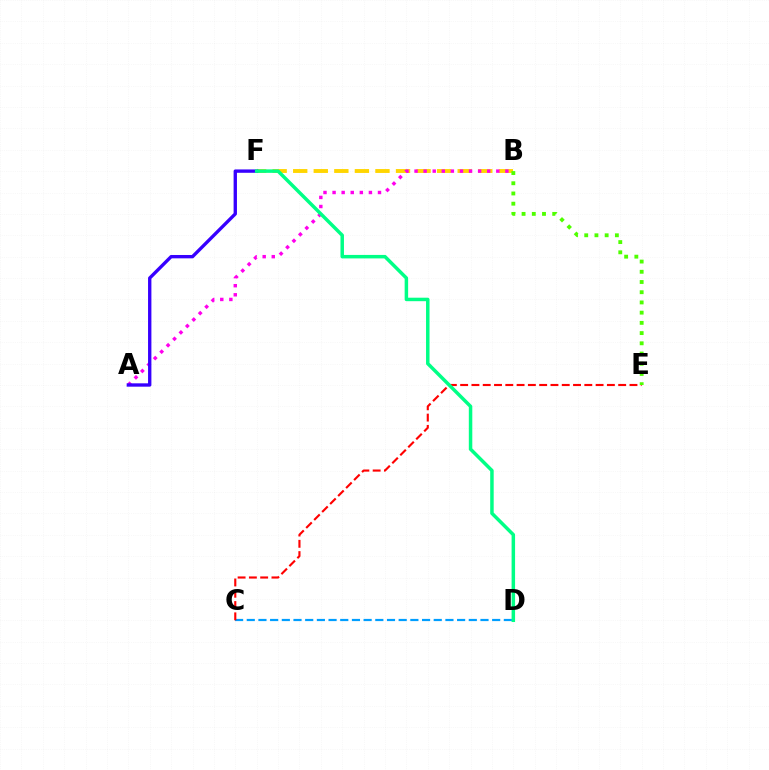{('B', 'F'): [{'color': '#ffd500', 'line_style': 'dashed', 'thickness': 2.79}], ('A', 'B'): [{'color': '#ff00ed', 'line_style': 'dotted', 'thickness': 2.47}], ('C', 'D'): [{'color': '#009eff', 'line_style': 'dashed', 'thickness': 1.59}], ('C', 'E'): [{'color': '#ff0000', 'line_style': 'dashed', 'thickness': 1.53}], ('A', 'F'): [{'color': '#3700ff', 'line_style': 'solid', 'thickness': 2.41}], ('B', 'E'): [{'color': '#4fff00', 'line_style': 'dotted', 'thickness': 2.78}], ('D', 'F'): [{'color': '#00ff86', 'line_style': 'solid', 'thickness': 2.51}]}